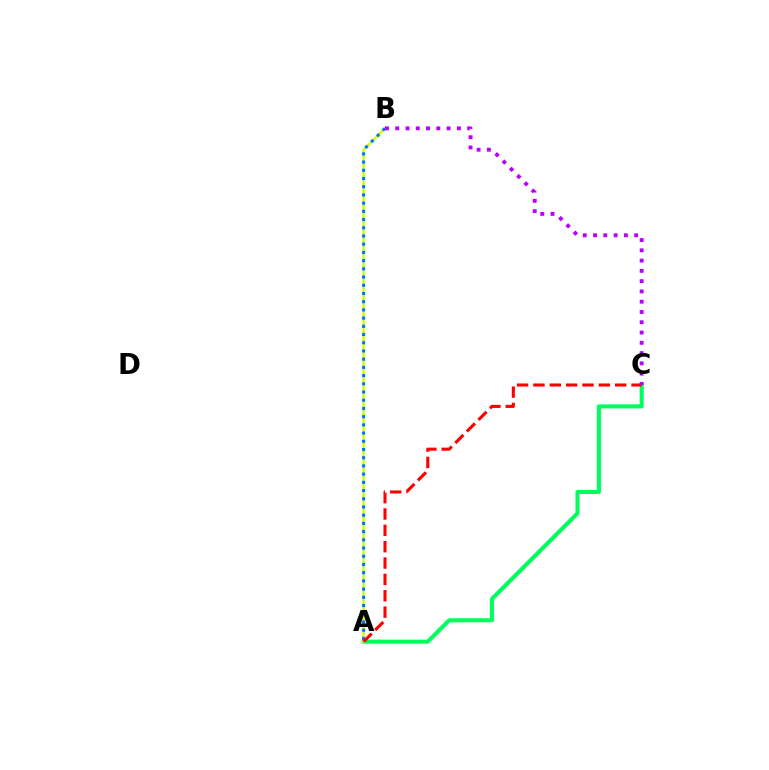{('A', 'C'): [{'color': '#00ff5c', 'line_style': 'solid', 'thickness': 2.94}, {'color': '#ff0000', 'line_style': 'dashed', 'thickness': 2.22}], ('A', 'B'): [{'color': '#d1ff00', 'line_style': 'solid', 'thickness': 1.79}, {'color': '#0074ff', 'line_style': 'dotted', 'thickness': 2.23}], ('B', 'C'): [{'color': '#b900ff', 'line_style': 'dotted', 'thickness': 2.79}]}